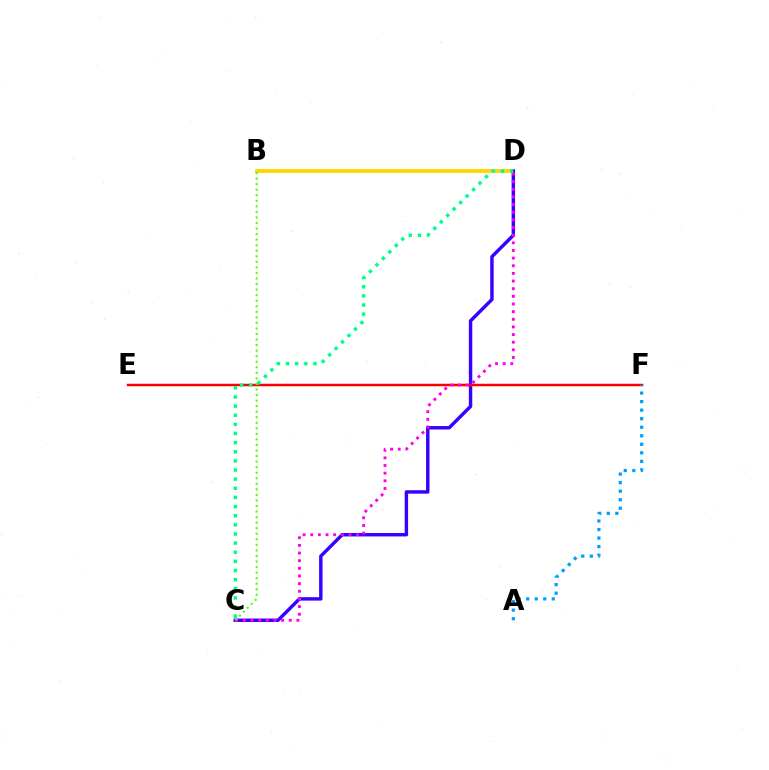{('B', 'D'): [{'color': '#ffd500', 'line_style': 'solid', 'thickness': 2.76}], ('C', 'D'): [{'color': '#3700ff', 'line_style': 'solid', 'thickness': 2.47}, {'color': '#ff00ed', 'line_style': 'dotted', 'thickness': 2.08}, {'color': '#00ff86', 'line_style': 'dotted', 'thickness': 2.48}], ('E', 'F'): [{'color': '#ff0000', 'line_style': 'solid', 'thickness': 1.78}], ('A', 'F'): [{'color': '#009eff', 'line_style': 'dotted', 'thickness': 2.32}], ('B', 'C'): [{'color': '#4fff00', 'line_style': 'dotted', 'thickness': 1.51}]}